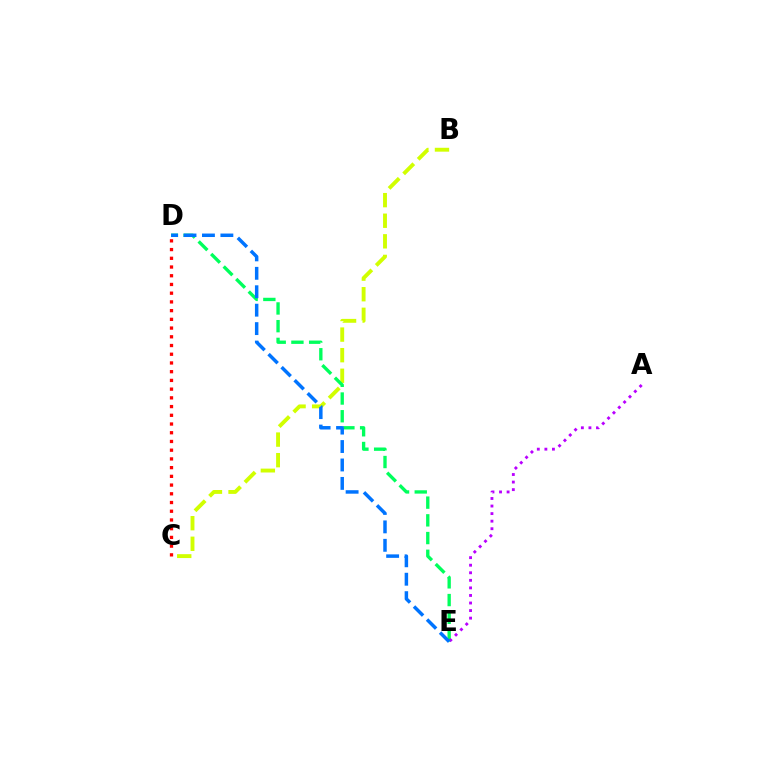{('B', 'C'): [{'color': '#d1ff00', 'line_style': 'dashed', 'thickness': 2.8}], ('D', 'E'): [{'color': '#00ff5c', 'line_style': 'dashed', 'thickness': 2.41}, {'color': '#0074ff', 'line_style': 'dashed', 'thickness': 2.5}], ('A', 'E'): [{'color': '#b900ff', 'line_style': 'dotted', 'thickness': 2.05}], ('C', 'D'): [{'color': '#ff0000', 'line_style': 'dotted', 'thickness': 2.37}]}